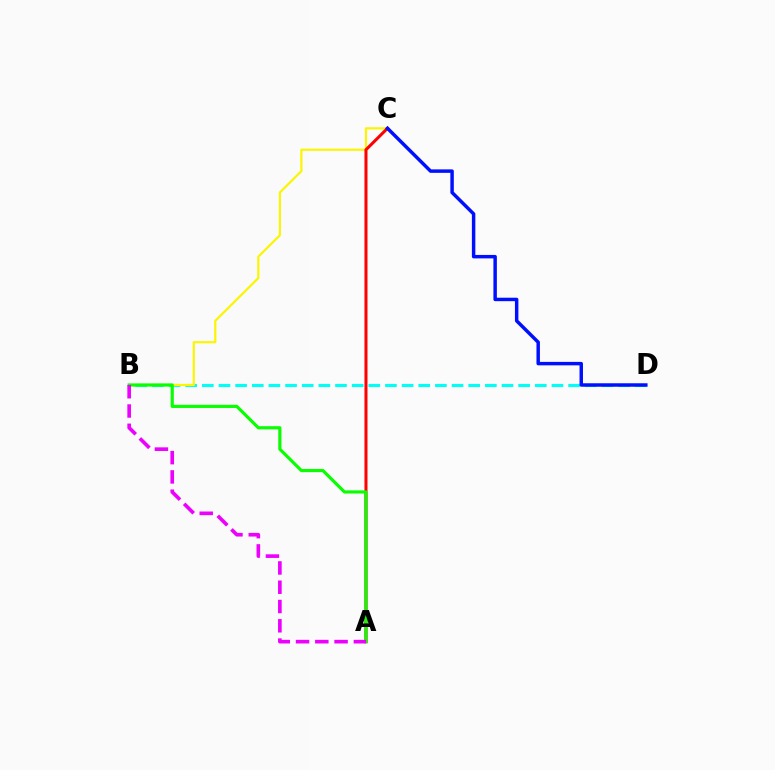{('B', 'D'): [{'color': '#00fff6', 'line_style': 'dashed', 'thickness': 2.26}], ('B', 'C'): [{'color': '#fcf500', 'line_style': 'solid', 'thickness': 1.57}], ('A', 'C'): [{'color': '#ff0000', 'line_style': 'solid', 'thickness': 2.18}], ('C', 'D'): [{'color': '#0010ff', 'line_style': 'solid', 'thickness': 2.49}], ('A', 'B'): [{'color': '#08ff00', 'line_style': 'solid', 'thickness': 2.27}, {'color': '#ee00ff', 'line_style': 'dashed', 'thickness': 2.62}]}